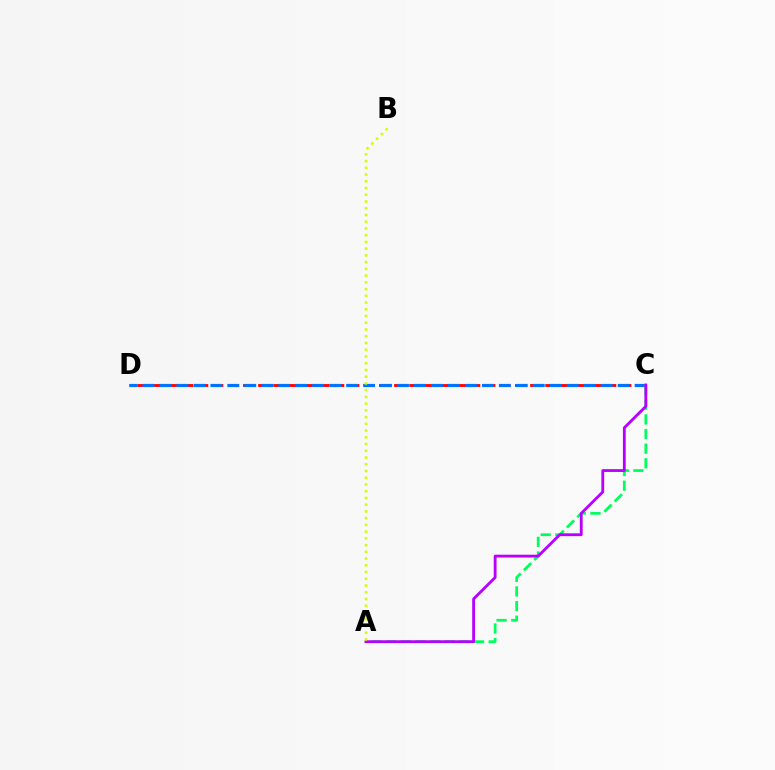{('C', 'D'): [{'color': '#ff0000', 'line_style': 'dashed', 'thickness': 2.05}, {'color': '#0074ff', 'line_style': 'dashed', 'thickness': 2.31}], ('A', 'C'): [{'color': '#00ff5c', 'line_style': 'dashed', 'thickness': 1.99}, {'color': '#b900ff', 'line_style': 'solid', 'thickness': 2.03}], ('A', 'B'): [{'color': '#d1ff00', 'line_style': 'dotted', 'thickness': 1.83}]}